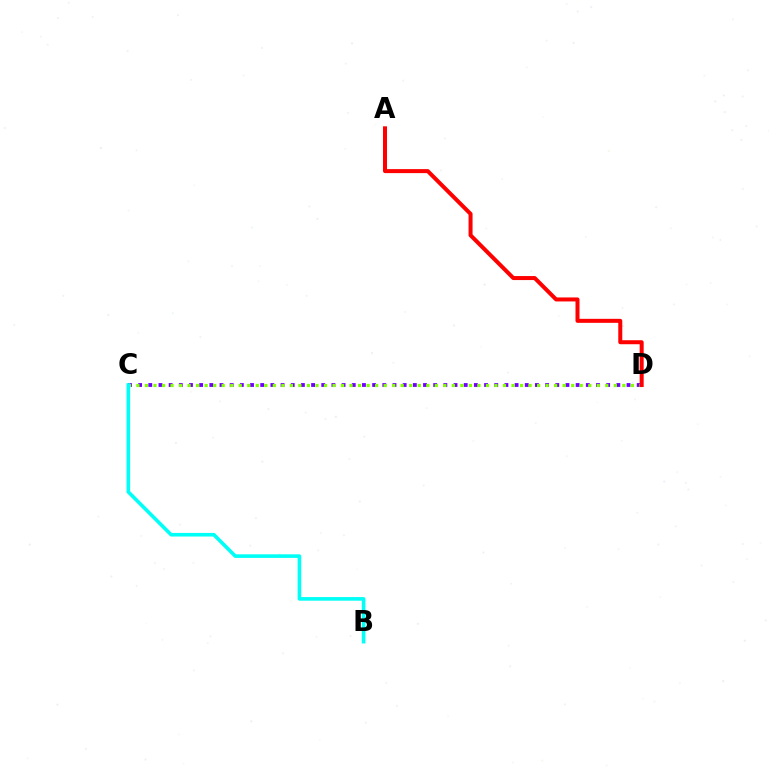{('C', 'D'): [{'color': '#7200ff', 'line_style': 'dotted', 'thickness': 2.76}, {'color': '#84ff00', 'line_style': 'dotted', 'thickness': 2.32}], ('B', 'C'): [{'color': '#00fff6', 'line_style': 'solid', 'thickness': 2.59}], ('A', 'D'): [{'color': '#ff0000', 'line_style': 'solid', 'thickness': 2.89}]}